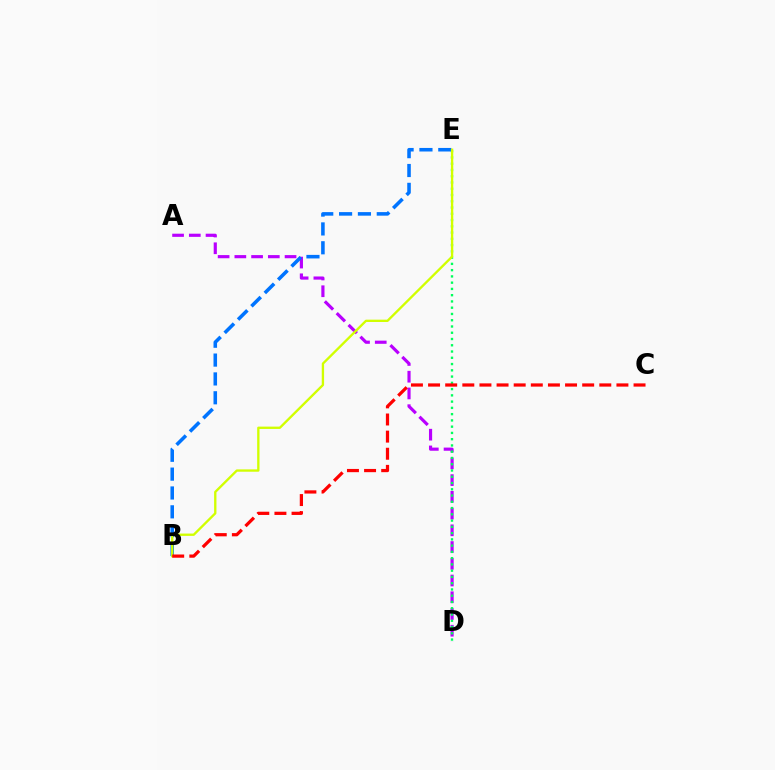{('A', 'D'): [{'color': '#b900ff', 'line_style': 'dashed', 'thickness': 2.27}], ('D', 'E'): [{'color': '#00ff5c', 'line_style': 'dotted', 'thickness': 1.7}], ('B', 'E'): [{'color': '#0074ff', 'line_style': 'dashed', 'thickness': 2.56}, {'color': '#d1ff00', 'line_style': 'solid', 'thickness': 1.68}], ('B', 'C'): [{'color': '#ff0000', 'line_style': 'dashed', 'thickness': 2.33}]}